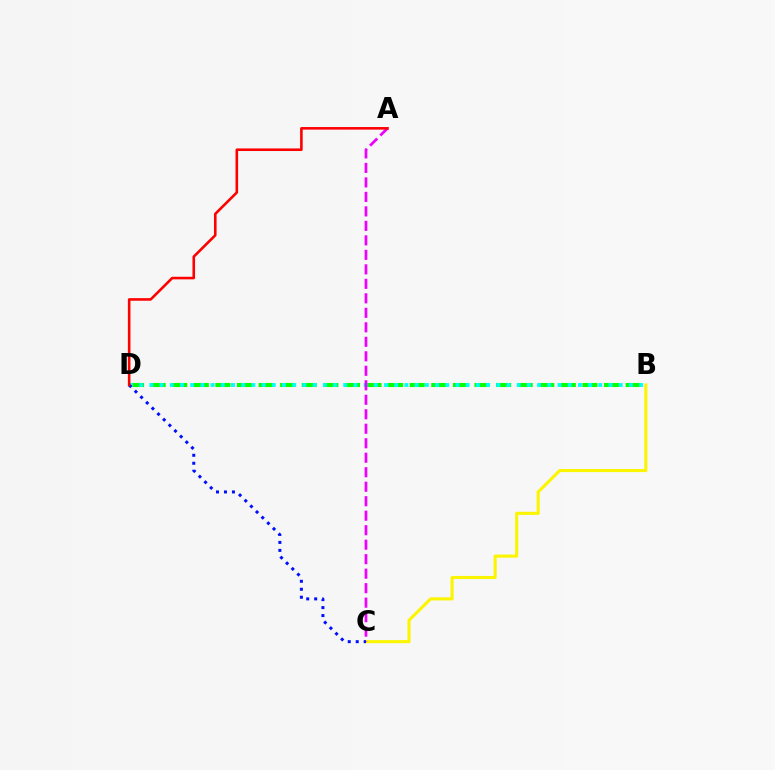{('B', 'C'): [{'color': '#fcf500', 'line_style': 'solid', 'thickness': 2.22}], ('B', 'D'): [{'color': '#08ff00', 'line_style': 'dashed', 'thickness': 2.93}, {'color': '#00fff6', 'line_style': 'dotted', 'thickness': 2.77}], ('A', 'C'): [{'color': '#ee00ff', 'line_style': 'dashed', 'thickness': 1.97}], ('C', 'D'): [{'color': '#0010ff', 'line_style': 'dotted', 'thickness': 2.17}], ('A', 'D'): [{'color': '#ff0000', 'line_style': 'solid', 'thickness': 1.87}]}